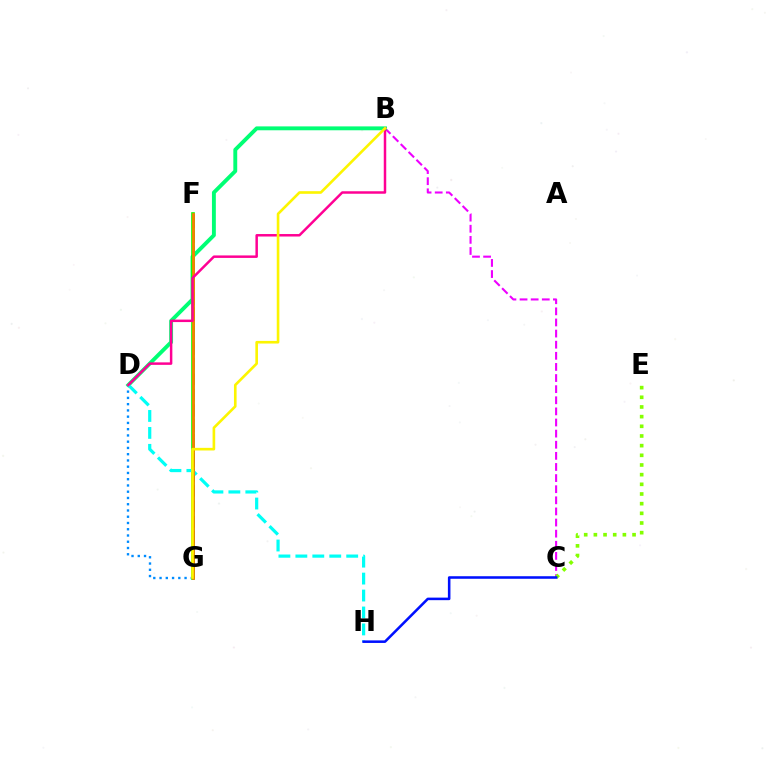{('F', 'G'): [{'color': '#7200ff', 'line_style': 'dashed', 'thickness': 2.16}, {'color': '#ff0000', 'line_style': 'dotted', 'thickness': 2.03}, {'color': '#08ff00', 'line_style': 'solid', 'thickness': 2.61}, {'color': '#ff7c00', 'line_style': 'solid', 'thickness': 1.94}], ('D', 'G'): [{'color': '#008cff', 'line_style': 'dotted', 'thickness': 1.7}], ('B', 'C'): [{'color': '#ee00ff', 'line_style': 'dashed', 'thickness': 1.51}], ('B', 'D'): [{'color': '#00ff74', 'line_style': 'solid', 'thickness': 2.8}, {'color': '#ff0094', 'line_style': 'solid', 'thickness': 1.79}], ('C', 'E'): [{'color': '#84ff00', 'line_style': 'dotted', 'thickness': 2.63}], ('D', 'H'): [{'color': '#00fff6', 'line_style': 'dashed', 'thickness': 2.3}], ('C', 'H'): [{'color': '#0010ff', 'line_style': 'solid', 'thickness': 1.84}], ('B', 'G'): [{'color': '#fcf500', 'line_style': 'solid', 'thickness': 1.89}]}